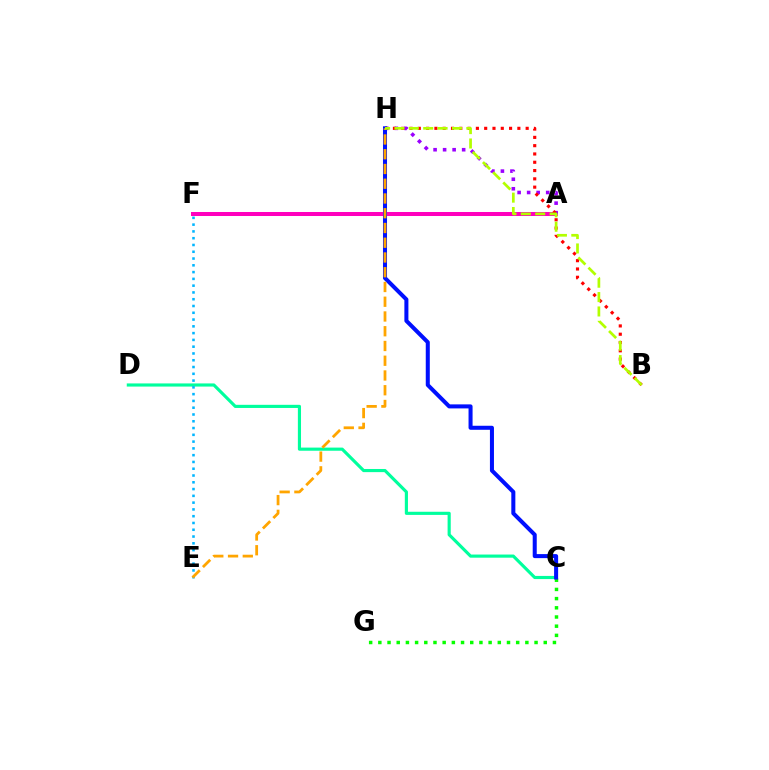{('A', 'F'): [{'color': '#ff00bd', 'line_style': 'solid', 'thickness': 2.89}], ('C', 'D'): [{'color': '#00ff9d', 'line_style': 'solid', 'thickness': 2.26}], ('E', 'F'): [{'color': '#00b5ff', 'line_style': 'dotted', 'thickness': 1.84}], ('A', 'H'): [{'color': '#9b00ff', 'line_style': 'dotted', 'thickness': 2.59}], ('B', 'H'): [{'color': '#ff0000', 'line_style': 'dotted', 'thickness': 2.25}, {'color': '#b3ff00', 'line_style': 'dashed', 'thickness': 1.95}], ('C', 'G'): [{'color': '#08ff00', 'line_style': 'dotted', 'thickness': 2.5}], ('C', 'H'): [{'color': '#0010ff', 'line_style': 'solid', 'thickness': 2.9}], ('E', 'H'): [{'color': '#ffa500', 'line_style': 'dashed', 'thickness': 2.0}]}